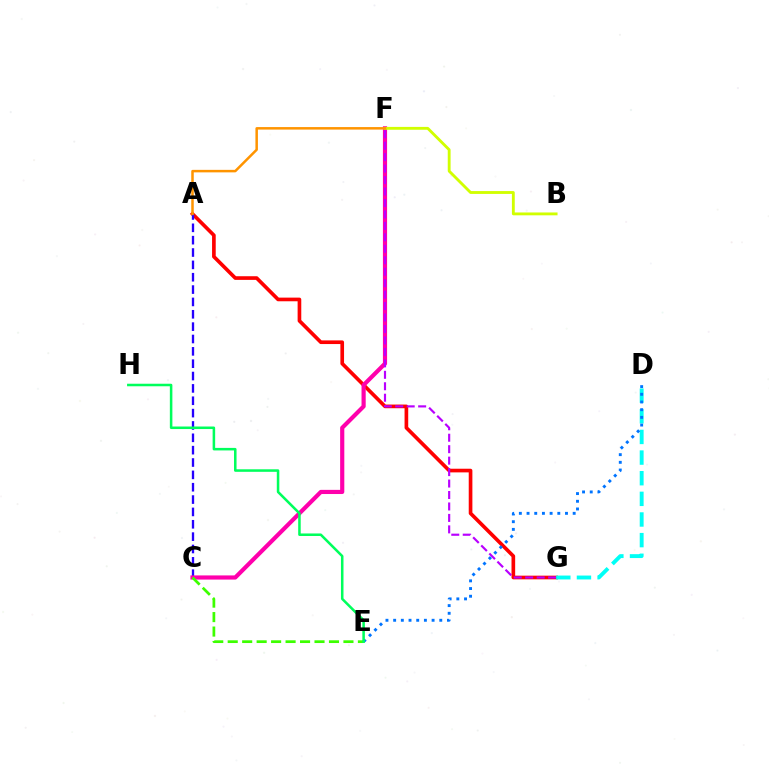{('A', 'G'): [{'color': '#ff0000', 'line_style': 'solid', 'thickness': 2.63}], ('A', 'C'): [{'color': '#2500ff', 'line_style': 'dashed', 'thickness': 1.68}], ('C', 'F'): [{'color': '#ff00ac', 'line_style': 'solid', 'thickness': 3.0}], ('F', 'G'): [{'color': '#b900ff', 'line_style': 'dashed', 'thickness': 1.56}], ('B', 'F'): [{'color': '#d1ff00', 'line_style': 'solid', 'thickness': 2.05}], ('D', 'G'): [{'color': '#00fff6', 'line_style': 'dashed', 'thickness': 2.8}], ('C', 'E'): [{'color': '#3dff00', 'line_style': 'dashed', 'thickness': 1.97}], ('A', 'F'): [{'color': '#ff9400', 'line_style': 'solid', 'thickness': 1.8}], ('D', 'E'): [{'color': '#0074ff', 'line_style': 'dotted', 'thickness': 2.09}], ('E', 'H'): [{'color': '#00ff5c', 'line_style': 'solid', 'thickness': 1.82}]}